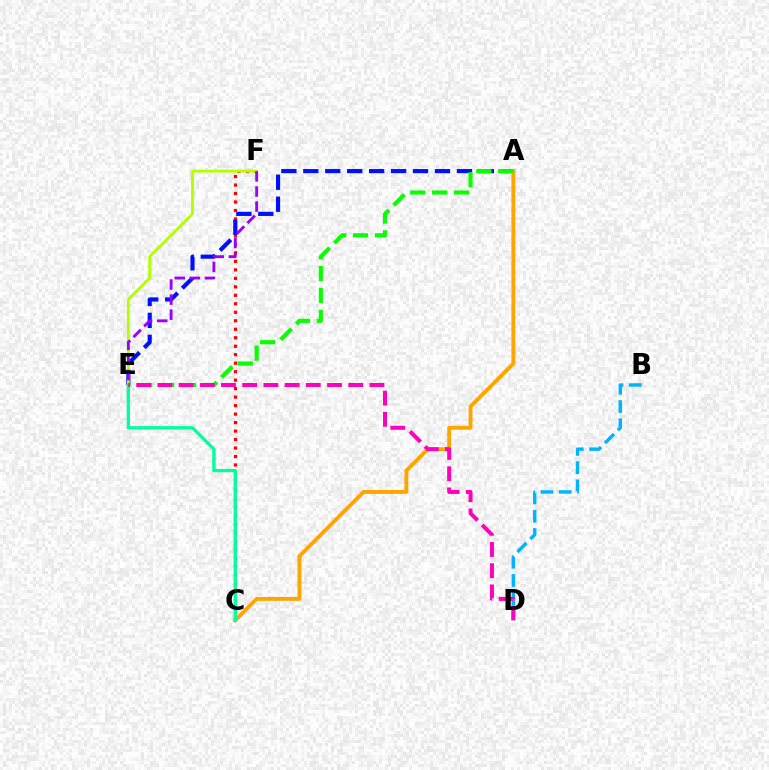{('C', 'F'): [{'color': '#ff0000', 'line_style': 'dotted', 'thickness': 2.31}], ('A', 'E'): [{'color': '#0010ff', 'line_style': 'dashed', 'thickness': 2.98}, {'color': '#08ff00', 'line_style': 'dashed', 'thickness': 2.97}], ('E', 'F'): [{'color': '#b3ff00', 'line_style': 'solid', 'thickness': 2.05}, {'color': '#9b00ff', 'line_style': 'dashed', 'thickness': 2.05}], ('A', 'C'): [{'color': '#ffa500', 'line_style': 'solid', 'thickness': 2.78}], ('B', 'D'): [{'color': '#00b5ff', 'line_style': 'dashed', 'thickness': 2.48}], ('C', 'E'): [{'color': '#00ff9d', 'line_style': 'solid', 'thickness': 2.36}], ('D', 'E'): [{'color': '#ff00bd', 'line_style': 'dashed', 'thickness': 2.88}]}